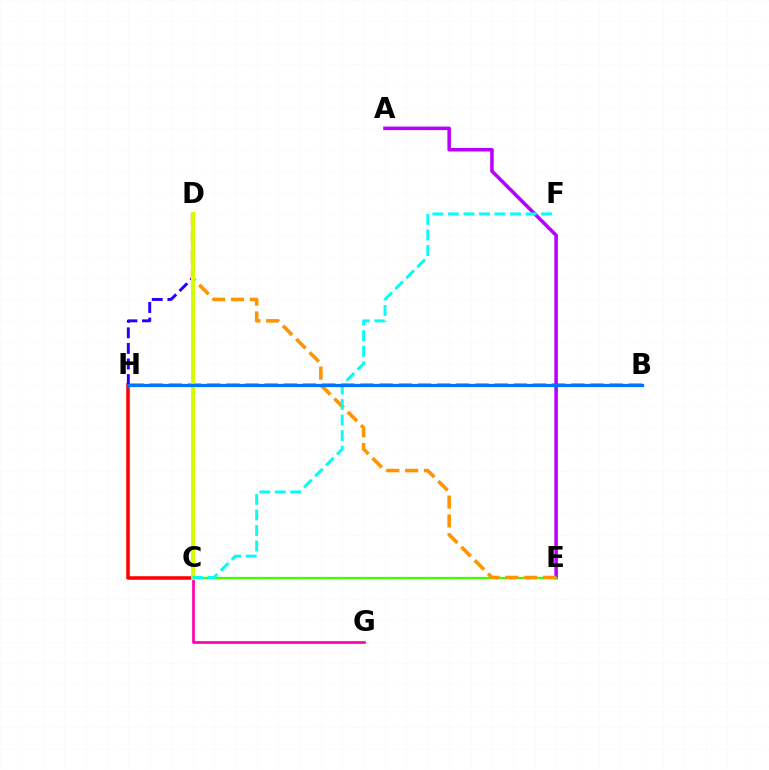{('C', 'H'): [{'color': '#ff0000', 'line_style': 'solid', 'thickness': 2.55}], ('B', 'H'): [{'color': '#00ff5c', 'line_style': 'dashed', 'thickness': 2.6}, {'color': '#0074ff', 'line_style': 'solid', 'thickness': 2.32}], ('A', 'E'): [{'color': '#b900ff', 'line_style': 'solid', 'thickness': 2.56}], ('C', 'E'): [{'color': '#3dff00', 'line_style': 'solid', 'thickness': 1.64}], ('C', 'G'): [{'color': '#ff00ac', 'line_style': 'solid', 'thickness': 1.93}], ('D', 'H'): [{'color': '#2500ff', 'line_style': 'dashed', 'thickness': 2.12}], ('D', 'E'): [{'color': '#ff9400', 'line_style': 'dashed', 'thickness': 2.56}], ('C', 'D'): [{'color': '#d1ff00', 'line_style': 'solid', 'thickness': 2.85}], ('C', 'F'): [{'color': '#00fff6', 'line_style': 'dashed', 'thickness': 2.11}]}